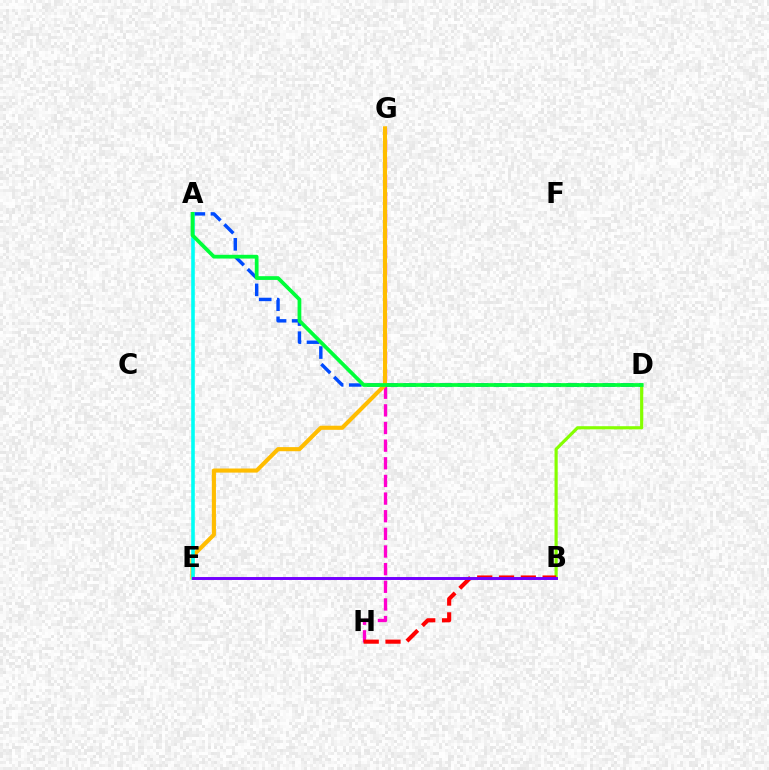{('A', 'D'): [{'color': '#004bff', 'line_style': 'dashed', 'thickness': 2.46}, {'color': '#00ff39', 'line_style': 'solid', 'thickness': 2.7}], ('G', 'H'): [{'color': '#ff00cf', 'line_style': 'dashed', 'thickness': 2.4}], ('B', 'D'): [{'color': '#84ff00', 'line_style': 'solid', 'thickness': 2.27}], ('B', 'H'): [{'color': '#ff0000', 'line_style': 'dashed', 'thickness': 2.96}], ('E', 'G'): [{'color': '#ffbd00', 'line_style': 'solid', 'thickness': 2.96}], ('A', 'E'): [{'color': '#00fff6', 'line_style': 'solid', 'thickness': 2.59}], ('B', 'E'): [{'color': '#7200ff', 'line_style': 'solid', 'thickness': 2.12}]}